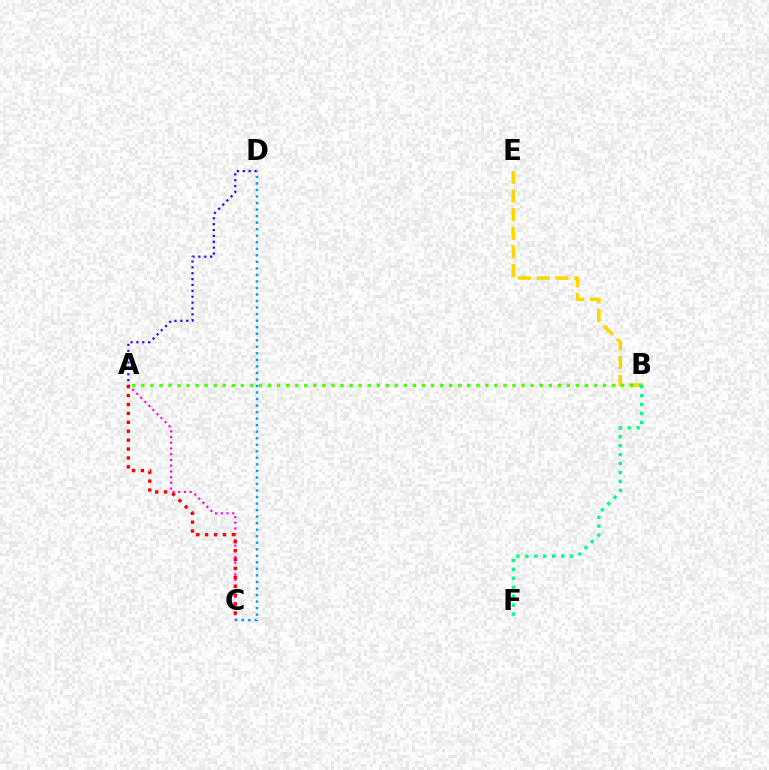{('A', 'C'): [{'color': '#ff00ed', 'line_style': 'dotted', 'thickness': 1.55}, {'color': '#ff0000', 'line_style': 'dotted', 'thickness': 2.42}], ('B', 'E'): [{'color': '#ffd500', 'line_style': 'dashed', 'thickness': 2.53}], ('A', 'B'): [{'color': '#4fff00', 'line_style': 'dotted', 'thickness': 2.46}], ('C', 'D'): [{'color': '#009eff', 'line_style': 'dotted', 'thickness': 1.78}], ('A', 'D'): [{'color': '#3700ff', 'line_style': 'dotted', 'thickness': 1.6}], ('B', 'F'): [{'color': '#00ff86', 'line_style': 'dotted', 'thickness': 2.43}]}